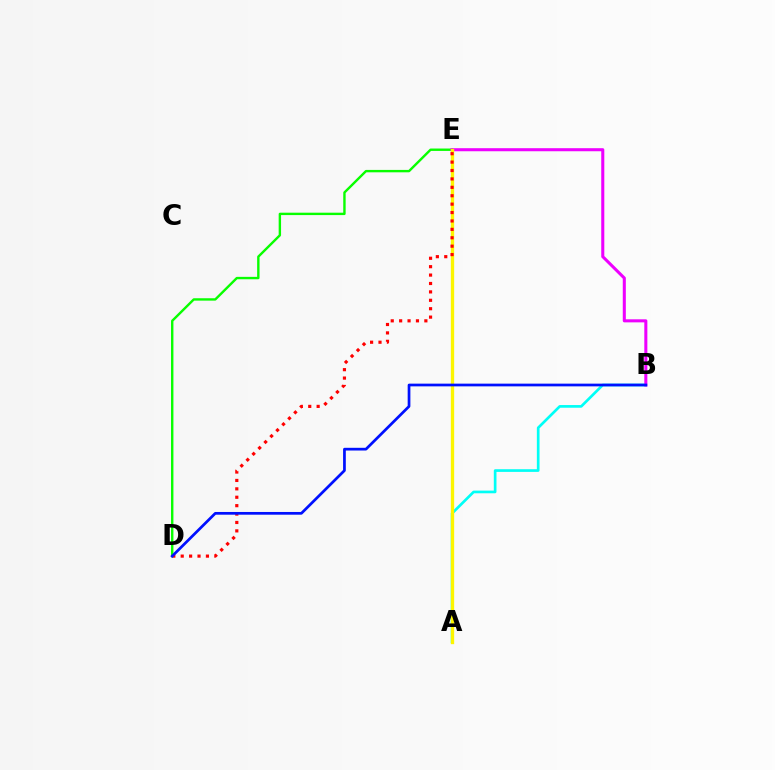{('A', 'B'): [{'color': '#00fff6', 'line_style': 'solid', 'thickness': 1.93}], ('D', 'E'): [{'color': '#08ff00', 'line_style': 'solid', 'thickness': 1.72}, {'color': '#ff0000', 'line_style': 'dotted', 'thickness': 2.28}], ('B', 'E'): [{'color': '#ee00ff', 'line_style': 'solid', 'thickness': 2.2}], ('A', 'E'): [{'color': '#fcf500', 'line_style': 'solid', 'thickness': 2.4}], ('B', 'D'): [{'color': '#0010ff', 'line_style': 'solid', 'thickness': 1.96}]}